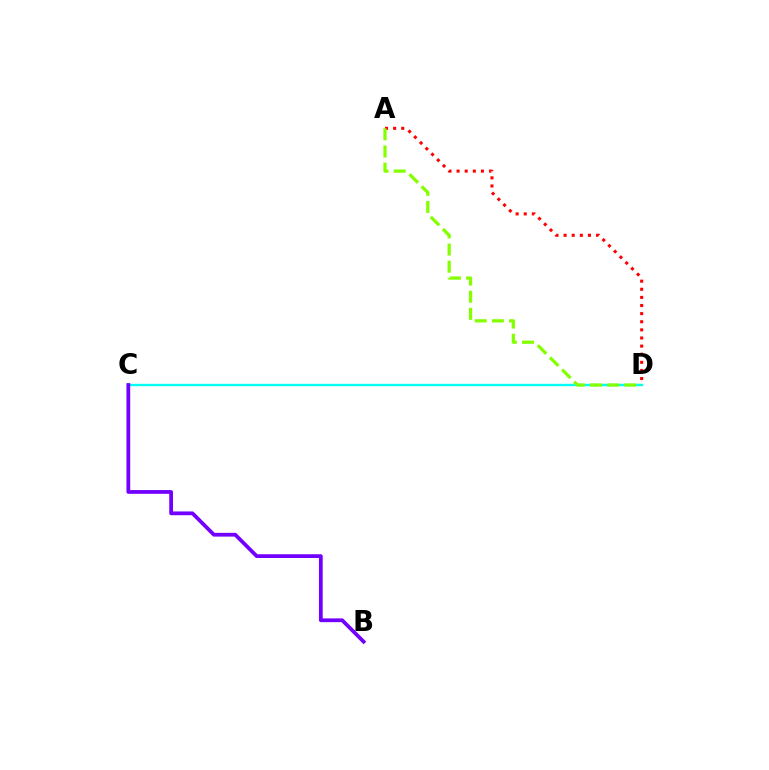{('A', 'D'): [{'color': '#ff0000', 'line_style': 'dotted', 'thickness': 2.21}, {'color': '#84ff00', 'line_style': 'dashed', 'thickness': 2.33}], ('C', 'D'): [{'color': '#00fff6', 'line_style': 'solid', 'thickness': 1.7}], ('B', 'C'): [{'color': '#7200ff', 'line_style': 'solid', 'thickness': 2.71}]}